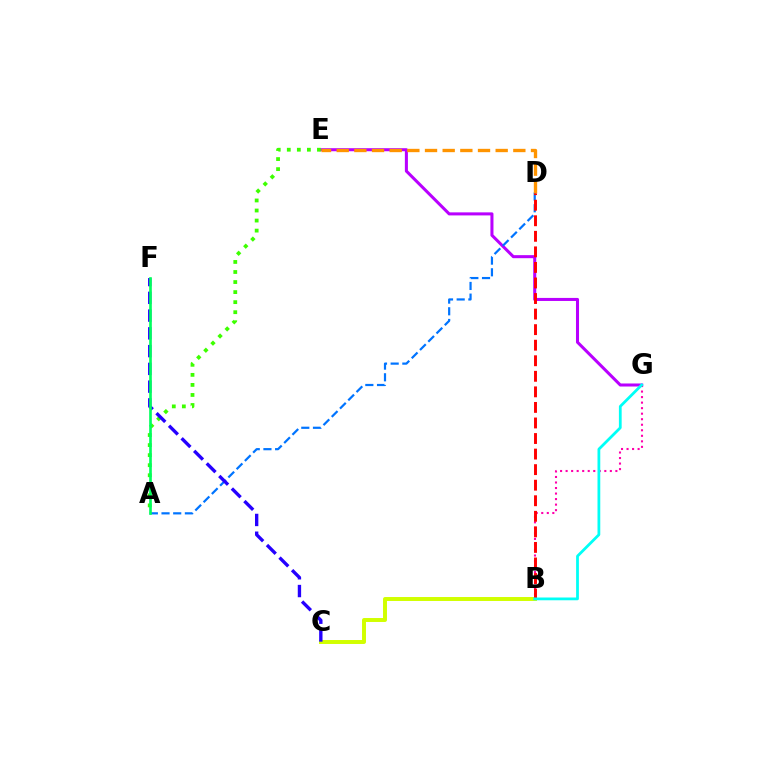{('E', 'G'): [{'color': '#b900ff', 'line_style': 'solid', 'thickness': 2.19}], ('B', 'G'): [{'color': '#ff00ac', 'line_style': 'dotted', 'thickness': 1.5}, {'color': '#00fff6', 'line_style': 'solid', 'thickness': 1.99}], ('B', 'C'): [{'color': '#d1ff00', 'line_style': 'solid', 'thickness': 2.84}], ('A', 'D'): [{'color': '#0074ff', 'line_style': 'dashed', 'thickness': 1.59}], ('D', 'E'): [{'color': '#ff9400', 'line_style': 'dashed', 'thickness': 2.4}], ('A', 'E'): [{'color': '#3dff00', 'line_style': 'dotted', 'thickness': 2.73}], ('B', 'D'): [{'color': '#ff0000', 'line_style': 'dashed', 'thickness': 2.11}], ('C', 'F'): [{'color': '#2500ff', 'line_style': 'dashed', 'thickness': 2.41}], ('A', 'F'): [{'color': '#00ff5c', 'line_style': 'solid', 'thickness': 1.91}]}